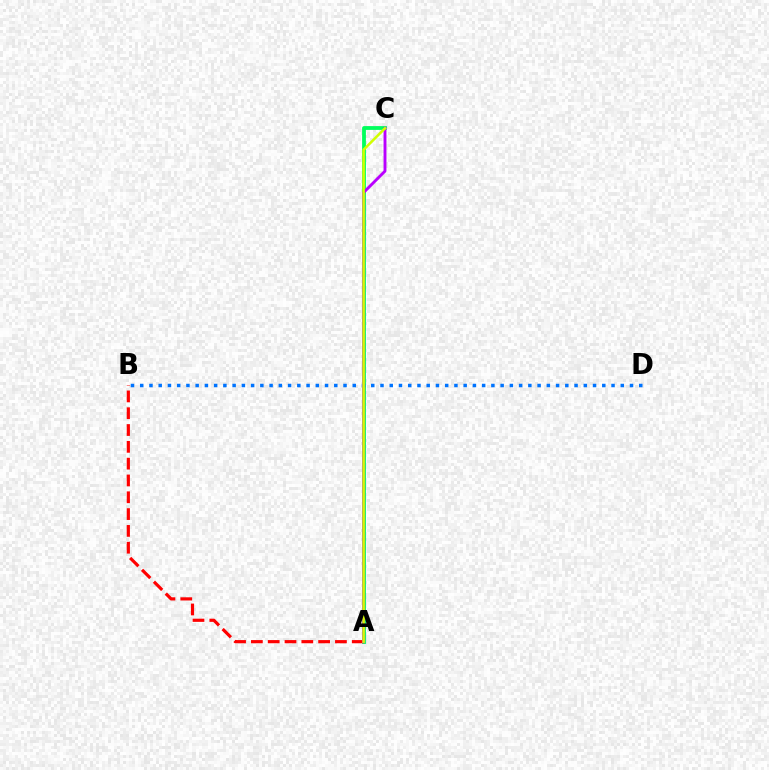{('A', 'C'): [{'color': '#00ff5c', 'line_style': 'solid', 'thickness': 2.73}, {'color': '#b900ff', 'line_style': 'solid', 'thickness': 2.08}, {'color': '#d1ff00', 'line_style': 'solid', 'thickness': 1.83}], ('A', 'B'): [{'color': '#ff0000', 'line_style': 'dashed', 'thickness': 2.28}], ('B', 'D'): [{'color': '#0074ff', 'line_style': 'dotted', 'thickness': 2.51}]}